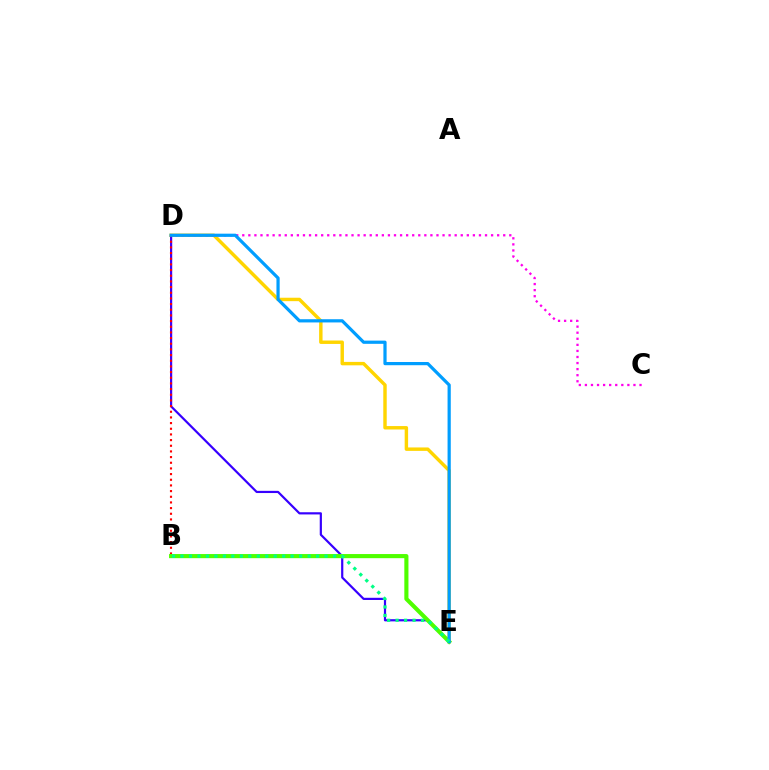{('D', 'E'): [{'color': '#3700ff', 'line_style': 'solid', 'thickness': 1.58}, {'color': '#ffd500', 'line_style': 'solid', 'thickness': 2.47}, {'color': '#009eff', 'line_style': 'solid', 'thickness': 2.31}], ('C', 'D'): [{'color': '#ff00ed', 'line_style': 'dotted', 'thickness': 1.65}], ('B', 'D'): [{'color': '#ff0000', 'line_style': 'dotted', 'thickness': 1.54}], ('B', 'E'): [{'color': '#4fff00', 'line_style': 'solid', 'thickness': 2.97}, {'color': '#00ff86', 'line_style': 'dotted', 'thickness': 2.3}]}